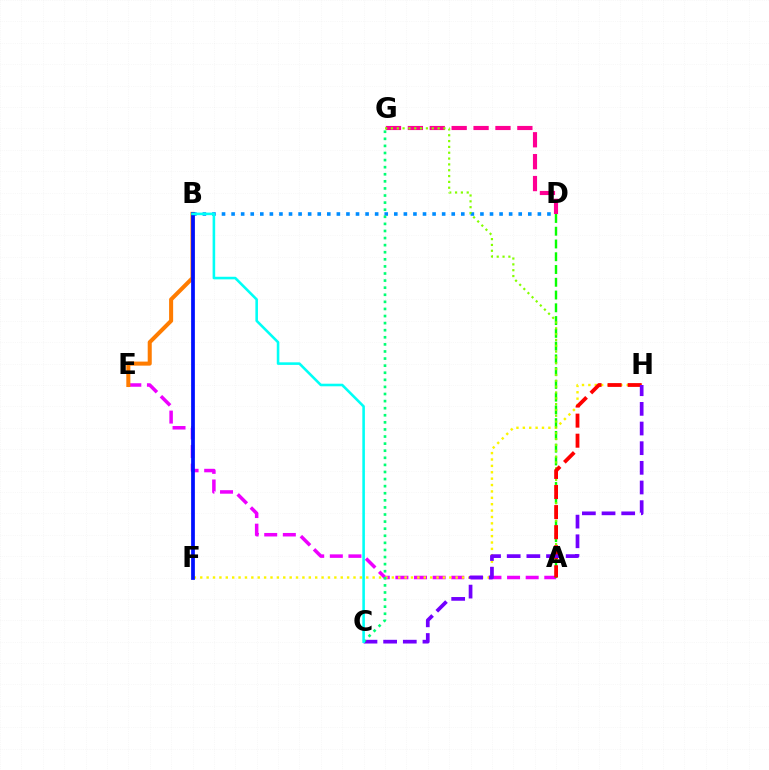{('A', 'E'): [{'color': '#ee00ff', 'line_style': 'dashed', 'thickness': 2.53}], ('D', 'G'): [{'color': '#ff0094', 'line_style': 'dashed', 'thickness': 2.97}], ('A', 'D'): [{'color': '#08ff00', 'line_style': 'dashed', 'thickness': 1.73}], ('B', 'D'): [{'color': '#008cff', 'line_style': 'dotted', 'thickness': 2.6}], ('F', 'H'): [{'color': '#fcf500', 'line_style': 'dotted', 'thickness': 1.74}], ('B', 'E'): [{'color': '#ff7c00', 'line_style': 'solid', 'thickness': 2.91}], ('A', 'G'): [{'color': '#84ff00', 'line_style': 'dotted', 'thickness': 1.58}], ('B', 'F'): [{'color': '#0010ff', 'line_style': 'solid', 'thickness': 2.69}], ('A', 'H'): [{'color': '#ff0000', 'line_style': 'dashed', 'thickness': 2.73}], ('C', 'H'): [{'color': '#7200ff', 'line_style': 'dashed', 'thickness': 2.67}], ('C', 'G'): [{'color': '#00ff74', 'line_style': 'dotted', 'thickness': 1.93}], ('B', 'C'): [{'color': '#00fff6', 'line_style': 'solid', 'thickness': 1.86}]}